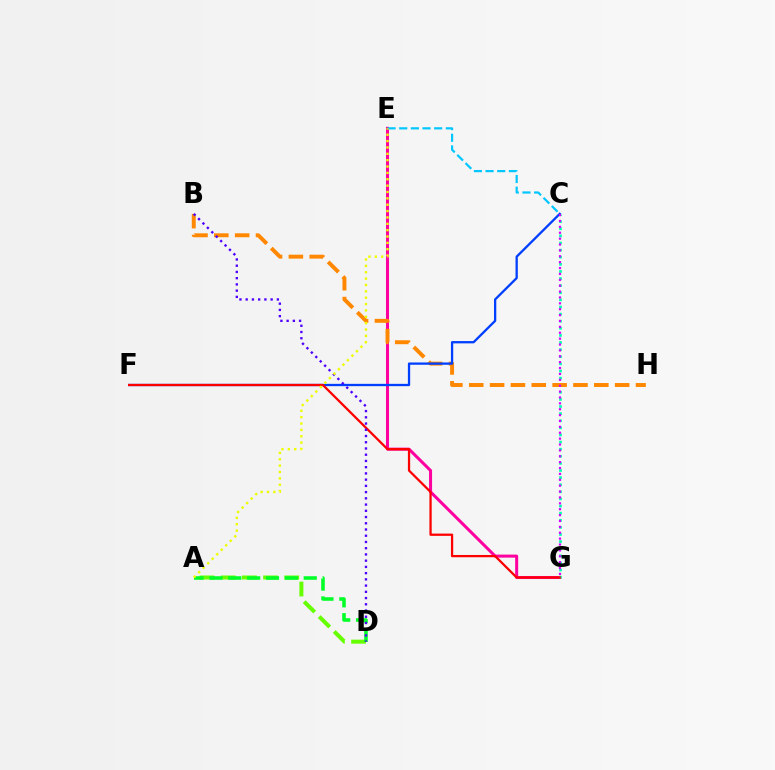{('A', 'D'): [{'color': '#66ff00', 'line_style': 'dashed', 'thickness': 2.88}, {'color': '#00ff27', 'line_style': 'dashed', 'thickness': 2.56}], ('E', 'G'): [{'color': '#ff00a0', 'line_style': 'solid', 'thickness': 2.18}], ('C', 'G'): [{'color': '#00ffaf', 'line_style': 'dotted', 'thickness': 1.93}, {'color': '#d600ff', 'line_style': 'dotted', 'thickness': 1.6}], ('C', 'E'): [{'color': '#00c7ff', 'line_style': 'dashed', 'thickness': 1.58}], ('B', 'H'): [{'color': '#ff8800', 'line_style': 'dashed', 'thickness': 2.83}], ('C', 'F'): [{'color': '#003fff', 'line_style': 'solid', 'thickness': 1.65}], ('F', 'G'): [{'color': '#ff0000', 'line_style': 'solid', 'thickness': 1.63}], ('B', 'D'): [{'color': '#4f00ff', 'line_style': 'dotted', 'thickness': 1.69}], ('A', 'E'): [{'color': '#eeff00', 'line_style': 'dotted', 'thickness': 1.73}]}